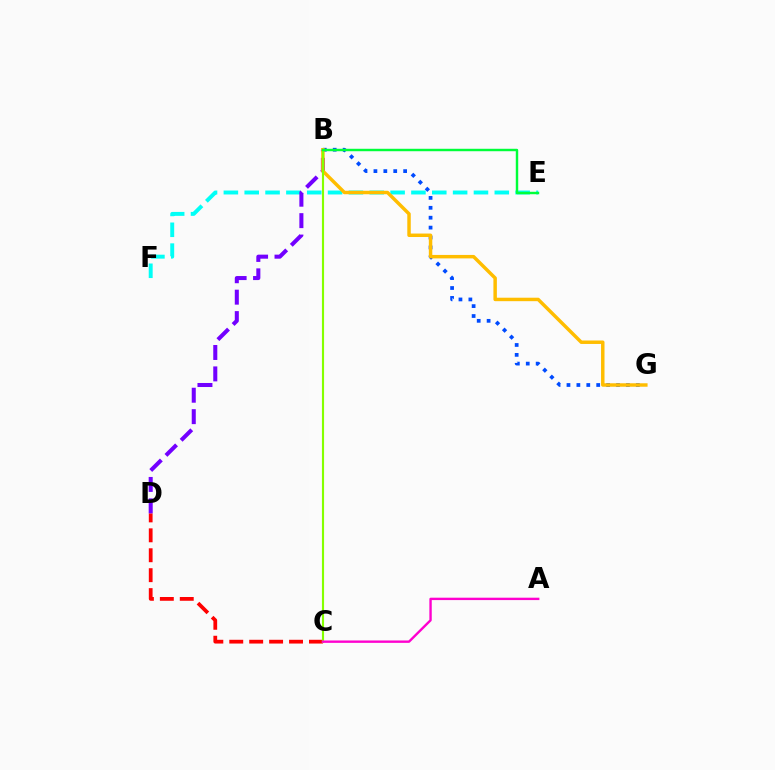{('E', 'F'): [{'color': '#00fff6', 'line_style': 'dashed', 'thickness': 2.83}], ('C', 'D'): [{'color': '#ff0000', 'line_style': 'dashed', 'thickness': 2.71}], ('B', 'G'): [{'color': '#004bff', 'line_style': 'dotted', 'thickness': 2.69}, {'color': '#ffbd00', 'line_style': 'solid', 'thickness': 2.49}], ('B', 'D'): [{'color': '#7200ff', 'line_style': 'dashed', 'thickness': 2.91}], ('B', 'C'): [{'color': '#84ff00', 'line_style': 'solid', 'thickness': 1.54}], ('A', 'C'): [{'color': '#ff00cf', 'line_style': 'solid', 'thickness': 1.72}], ('B', 'E'): [{'color': '#00ff39', 'line_style': 'solid', 'thickness': 1.75}]}